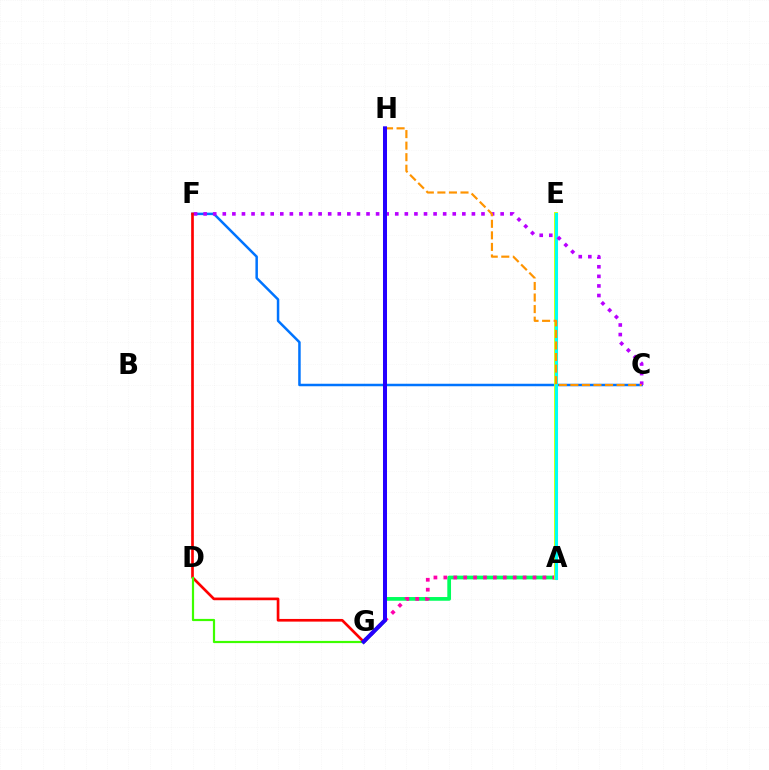{('A', 'G'): [{'color': '#00ff5c', 'line_style': 'solid', 'thickness': 2.68}, {'color': '#ff00ac', 'line_style': 'dotted', 'thickness': 2.69}], ('C', 'F'): [{'color': '#0074ff', 'line_style': 'solid', 'thickness': 1.8}, {'color': '#b900ff', 'line_style': 'dotted', 'thickness': 2.6}], ('A', 'E'): [{'color': '#d1ff00', 'line_style': 'solid', 'thickness': 2.77}, {'color': '#00fff6', 'line_style': 'solid', 'thickness': 2.22}], ('F', 'G'): [{'color': '#ff0000', 'line_style': 'solid', 'thickness': 1.92}], ('D', 'G'): [{'color': '#3dff00', 'line_style': 'solid', 'thickness': 1.58}], ('C', 'H'): [{'color': '#ff9400', 'line_style': 'dashed', 'thickness': 1.57}], ('G', 'H'): [{'color': '#2500ff', 'line_style': 'solid', 'thickness': 2.89}]}